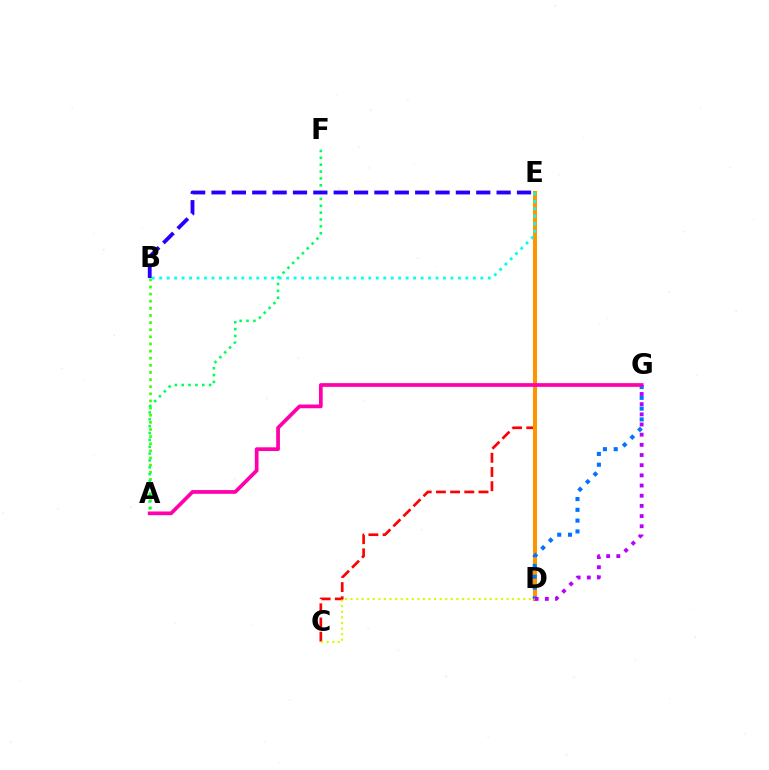{('C', 'E'): [{'color': '#ff0000', 'line_style': 'dashed', 'thickness': 1.93}], ('A', 'B'): [{'color': '#3dff00', 'line_style': 'dotted', 'thickness': 1.94}], ('D', 'E'): [{'color': '#ff9400', 'line_style': 'solid', 'thickness': 2.91}], ('A', 'F'): [{'color': '#00ff5c', 'line_style': 'dotted', 'thickness': 1.86}], ('D', 'G'): [{'color': '#0074ff', 'line_style': 'dotted', 'thickness': 2.93}, {'color': '#b900ff', 'line_style': 'dotted', 'thickness': 2.76}], ('B', 'E'): [{'color': '#00fff6', 'line_style': 'dotted', 'thickness': 2.03}, {'color': '#2500ff', 'line_style': 'dashed', 'thickness': 2.77}], ('C', 'D'): [{'color': '#d1ff00', 'line_style': 'dotted', 'thickness': 1.51}], ('A', 'G'): [{'color': '#ff00ac', 'line_style': 'solid', 'thickness': 2.68}]}